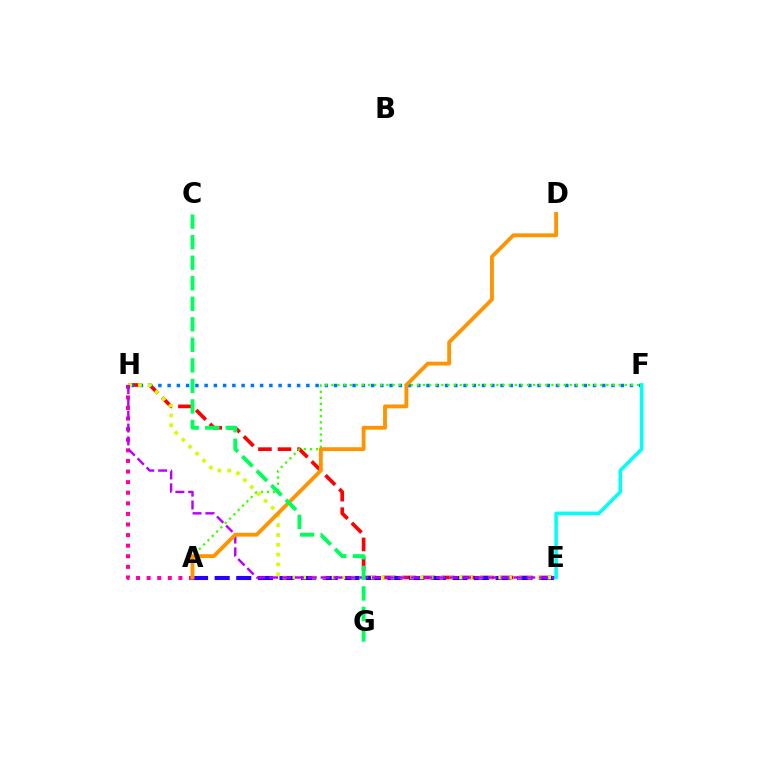{('E', 'H'): [{'color': '#ff0000', 'line_style': 'dashed', 'thickness': 2.66}, {'color': '#d1ff00', 'line_style': 'dotted', 'thickness': 2.66}, {'color': '#b900ff', 'line_style': 'dashed', 'thickness': 1.75}], ('F', 'H'): [{'color': '#0074ff', 'line_style': 'dotted', 'thickness': 2.51}], ('A', 'E'): [{'color': '#2500ff', 'line_style': 'dashed', 'thickness': 2.94}], ('A', 'F'): [{'color': '#3dff00', 'line_style': 'dotted', 'thickness': 1.66}], ('A', 'H'): [{'color': '#ff00ac', 'line_style': 'dotted', 'thickness': 2.88}], ('A', 'D'): [{'color': '#ff9400', 'line_style': 'solid', 'thickness': 2.76}], ('E', 'F'): [{'color': '#00fff6', 'line_style': 'solid', 'thickness': 2.55}], ('C', 'G'): [{'color': '#00ff5c', 'line_style': 'dashed', 'thickness': 2.79}]}